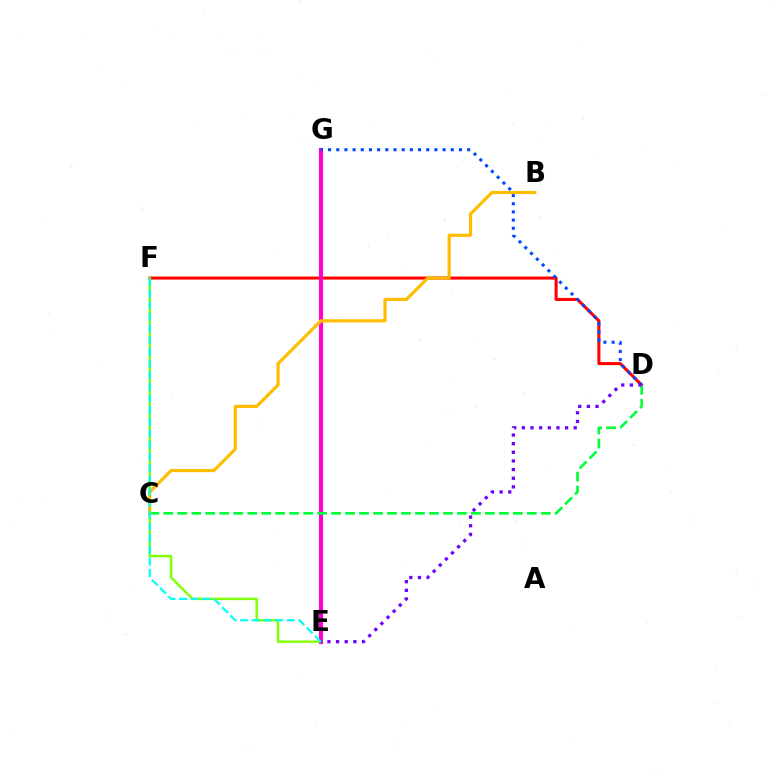{('D', 'F'): [{'color': '#ff0000', 'line_style': 'solid', 'thickness': 2.19}], ('E', 'G'): [{'color': '#ff00cf', 'line_style': 'solid', 'thickness': 2.93}], ('E', 'F'): [{'color': '#84ff00', 'line_style': 'solid', 'thickness': 1.75}, {'color': '#00fff6', 'line_style': 'dashed', 'thickness': 1.58}], ('D', 'G'): [{'color': '#004bff', 'line_style': 'dotted', 'thickness': 2.22}], ('C', 'D'): [{'color': '#00ff39', 'line_style': 'dashed', 'thickness': 1.9}], ('B', 'C'): [{'color': '#ffbd00', 'line_style': 'solid', 'thickness': 2.31}], ('D', 'E'): [{'color': '#7200ff', 'line_style': 'dotted', 'thickness': 2.35}]}